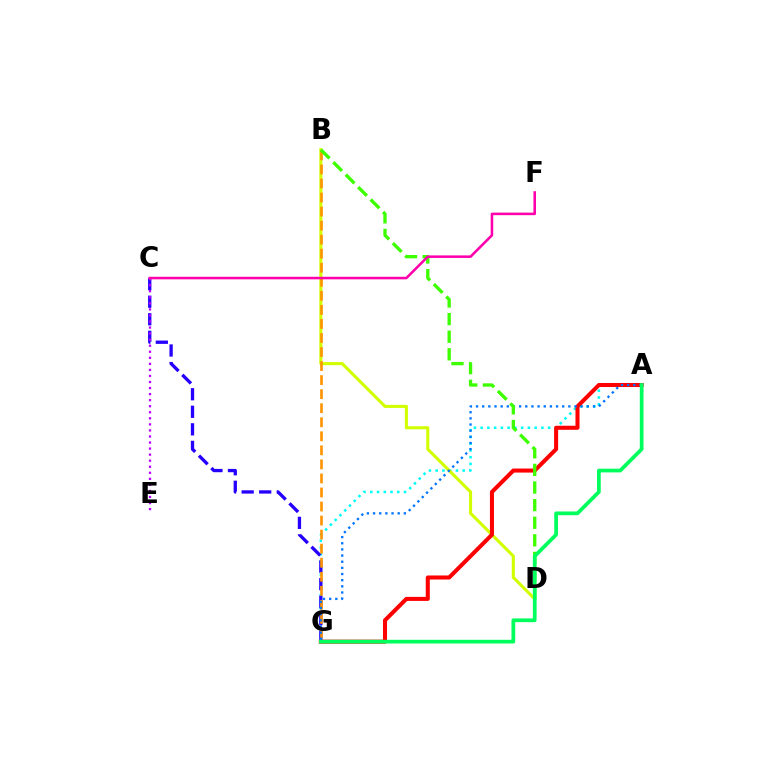{('A', 'G'): [{'color': '#00fff6', 'line_style': 'dotted', 'thickness': 1.83}, {'color': '#ff0000', 'line_style': 'solid', 'thickness': 2.91}, {'color': '#0074ff', 'line_style': 'dotted', 'thickness': 1.67}, {'color': '#00ff5c', 'line_style': 'solid', 'thickness': 2.68}], ('B', 'D'): [{'color': '#d1ff00', 'line_style': 'solid', 'thickness': 2.22}, {'color': '#3dff00', 'line_style': 'dashed', 'thickness': 2.39}], ('C', 'G'): [{'color': '#2500ff', 'line_style': 'dashed', 'thickness': 2.38}], ('C', 'E'): [{'color': '#b900ff', 'line_style': 'dotted', 'thickness': 1.64}], ('B', 'G'): [{'color': '#ff9400', 'line_style': 'dashed', 'thickness': 1.91}], ('C', 'F'): [{'color': '#ff00ac', 'line_style': 'solid', 'thickness': 1.84}]}